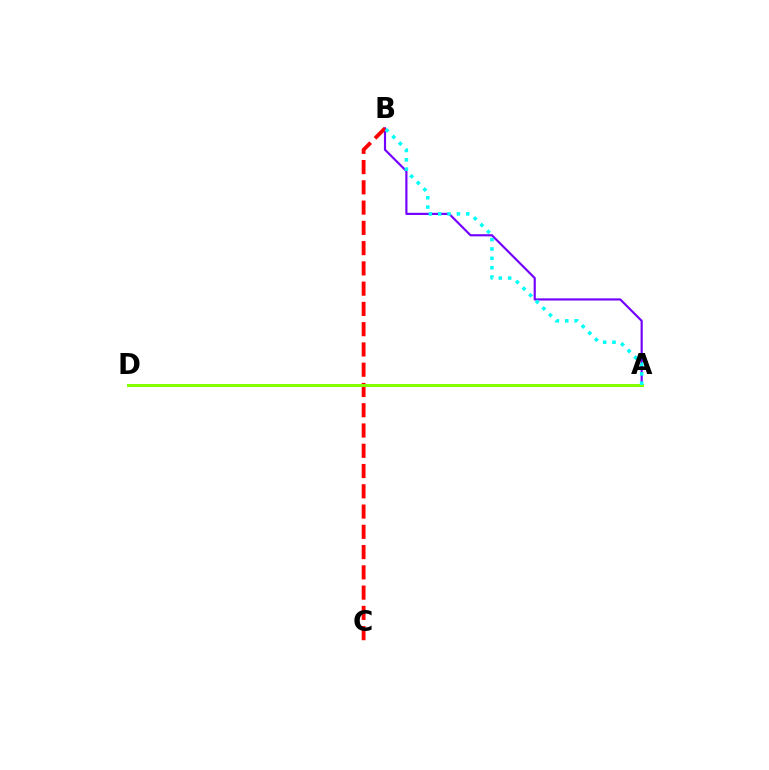{('A', 'B'): [{'color': '#7200ff', 'line_style': 'solid', 'thickness': 1.56}, {'color': '#00fff6', 'line_style': 'dotted', 'thickness': 2.54}], ('B', 'C'): [{'color': '#ff0000', 'line_style': 'dashed', 'thickness': 2.75}], ('A', 'D'): [{'color': '#84ff00', 'line_style': 'solid', 'thickness': 2.15}]}